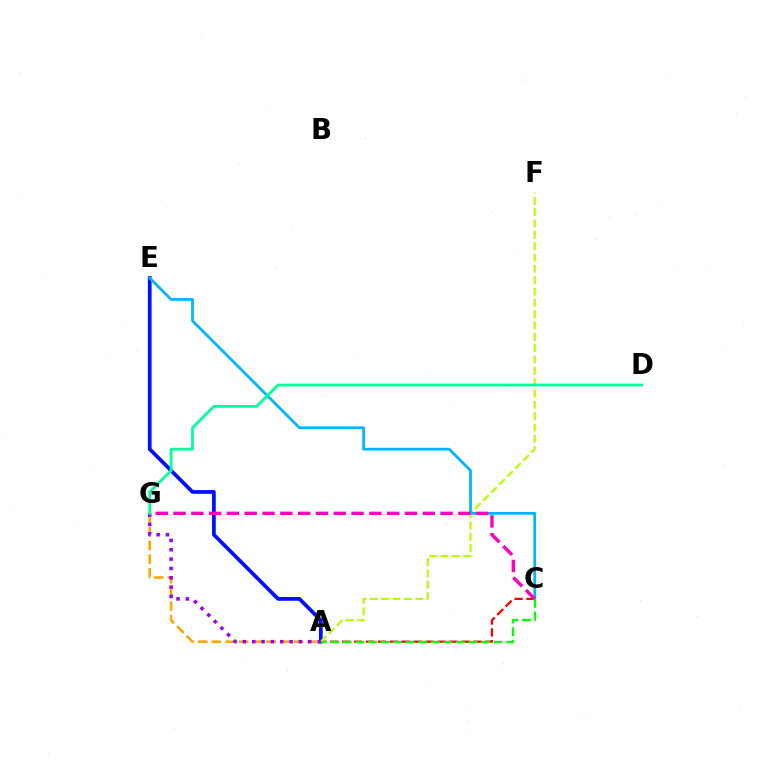{('A', 'C'): [{'color': '#ff0000', 'line_style': 'dashed', 'thickness': 1.62}, {'color': '#08ff00', 'line_style': 'dashed', 'thickness': 1.71}], ('A', 'E'): [{'color': '#0010ff', 'line_style': 'solid', 'thickness': 2.69}], ('A', 'G'): [{'color': '#ffa500', 'line_style': 'dashed', 'thickness': 1.86}, {'color': '#9b00ff', 'line_style': 'dotted', 'thickness': 2.54}], ('A', 'F'): [{'color': '#b3ff00', 'line_style': 'dashed', 'thickness': 1.54}], ('C', 'E'): [{'color': '#00b5ff', 'line_style': 'solid', 'thickness': 1.96}], ('C', 'G'): [{'color': '#ff00bd', 'line_style': 'dashed', 'thickness': 2.42}], ('D', 'G'): [{'color': '#00ff9d', 'line_style': 'solid', 'thickness': 1.98}]}